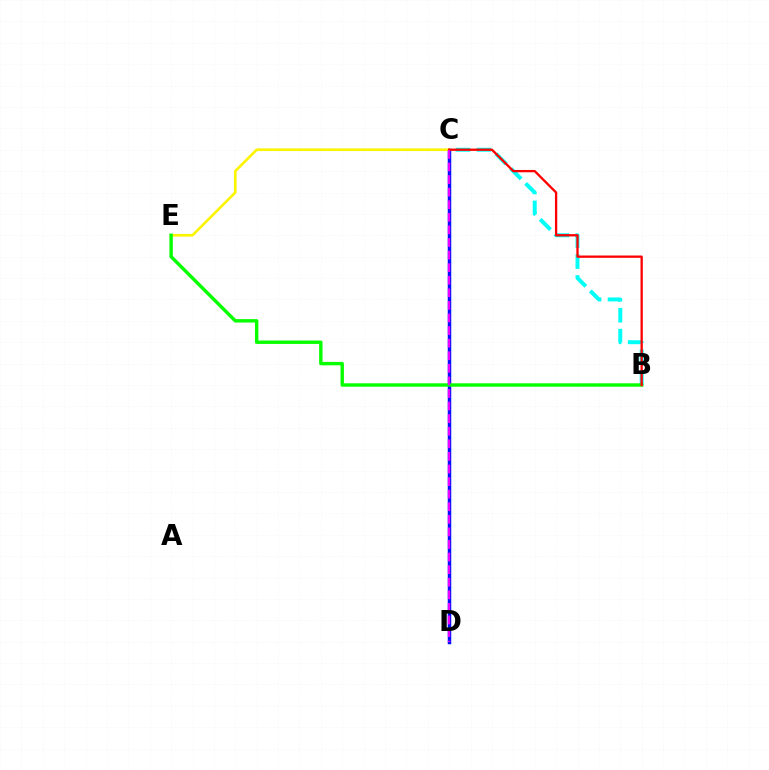{('B', 'C'): [{'color': '#00fff6', 'line_style': 'dashed', 'thickness': 2.85}, {'color': '#ff0000', 'line_style': 'solid', 'thickness': 1.66}], ('C', 'D'): [{'color': '#0010ff', 'line_style': 'solid', 'thickness': 2.51}, {'color': '#ee00ff', 'line_style': 'dashed', 'thickness': 1.71}], ('C', 'E'): [{'color': '#fcf500', 'line_style': 'solid', 'thickness': 1.9}], ('B', 'E'): [{'color': '#08ff00', 'line_style': 'solid', 'thickness': 2.46}]}